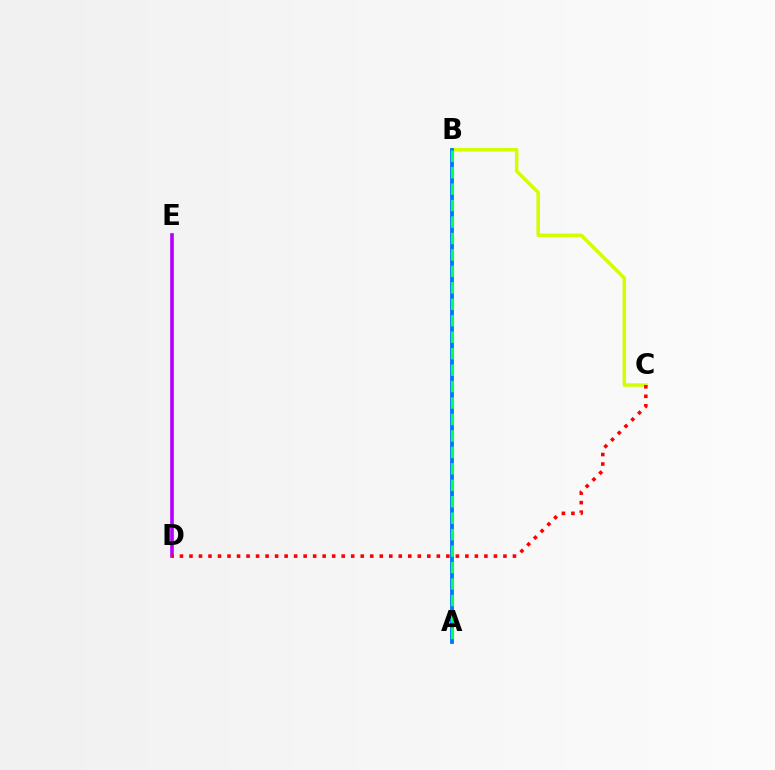{('B', 'C'): [{'color': '#d1ff00', 'line_style': 'solid', 'thickness': 2.52}], ('D', 'E'): [{'color': '#b900ff', 'line_style': 'solid', 'thickness': 2.63}], ('C', 'D'): [{'color': '#ff0000', 'line_style': 'dotted', 'thickness': 2.58}], ('A', 'B'): [{'color': '#0074ff', 'line_style': 'solid', 'thickness': 2.75}, {'color': '#00ff5c', 'line_style': 'dashed', 'thickness': 2.24}]}